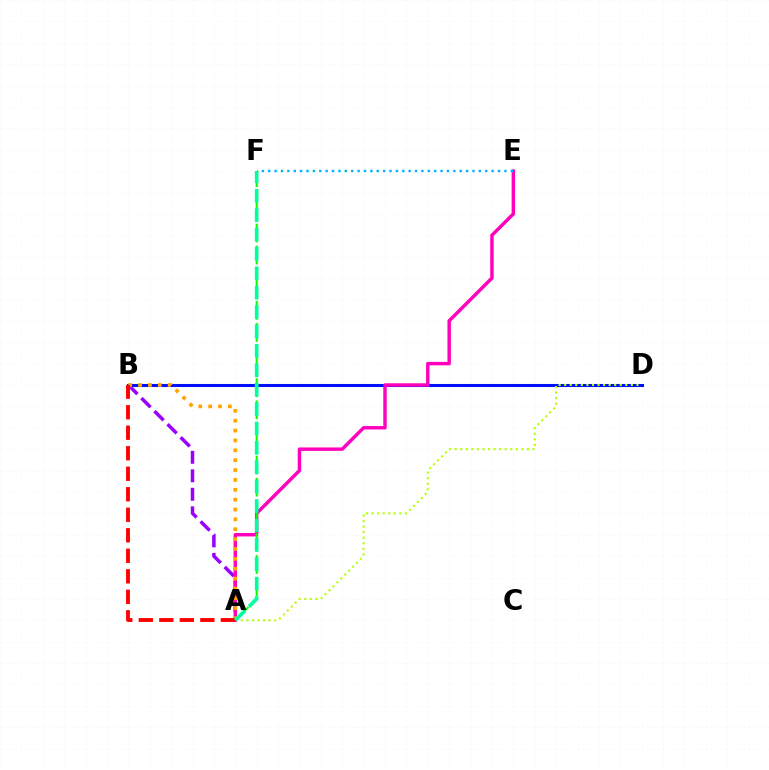{('B', 'D'): [{'color': '#0010ff', 'line_style': 'solid', 'thickness': 2.19}], ('A', 'D'): [{'color': '#b3ff00', 'line_style': 'dotted', 'thickness': 1.51}], ('A', 'B'): [{'color': '#9b00ff', 'line_style': 'dashed', 'thickness': 2.51}, {'color': '#ffa500', 'line_style': 'dotted', 'thickness': 2.68}, {'color': '#ff0000', 'line_style': 'dashed', 'thickness': 2.79}], ('A', 'E'): [{'color': '#ff00bd', 'line_style': 'solid', 'thickness': 2.47}], ('A', 'F'): [{'color': '#08ff00', 'line_style': 'dashed', 'thickness': 1.5}, {'color': '#00ff9d', 'line_style': 'dashed', 'thickness': 2.63}], ('E', 'F'): [{'color': '#00b5ff', 'line_style': 'dotted', 'thickness': 1.73}]}